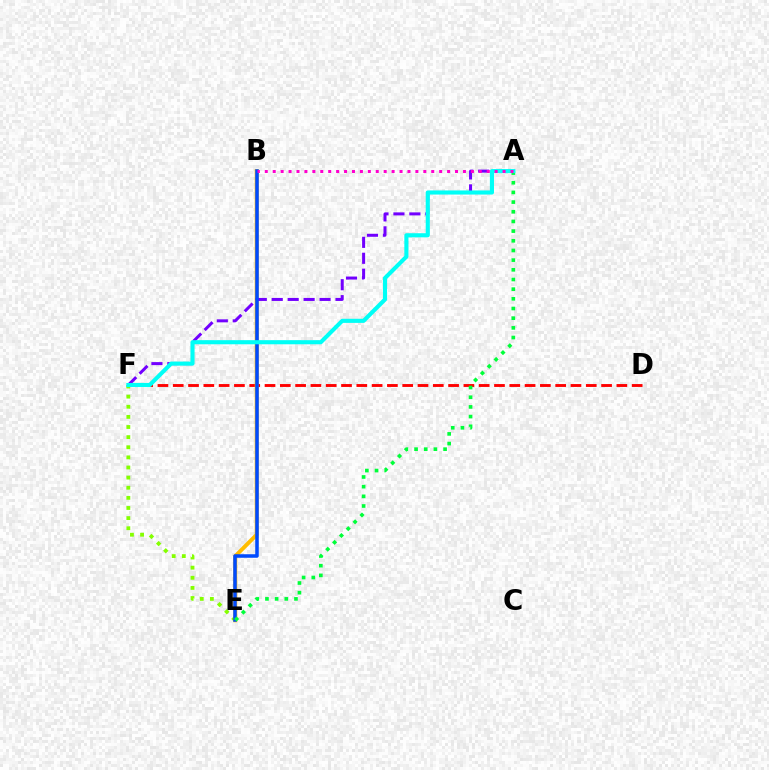{('E', 'F'): [{'color': '#84ff00', 'line_style': 'dotted', 'thickness': 2.75}], ('D', 'F'): [{'color': '#ff0000', 'line_style': 'dashed', 'thickness': 2.08}], ('B', 'E'): [{'color': '#ffbd00', 'line_style': 'solid', 'thickness': 2.85}, {'color': '#004bff', 'line_style': 'solid', 'thickness': 2.54}], ('A', 'F'): [{'color': '#7200ff', 'line_style': 'dashed', 'thickness': 2.17}, {'color': '#00fff6', 'line_style': 'solid', 'thickness': 2.96}], ('A', 'E'): [{'color': '#00ff39', 'line_style': 'dotted', 'thickness': 2.63}], ('A', 'B'): [{'color': '#ff00cf', 'line_style': 'dotted', 'thickness': 2.15}]}